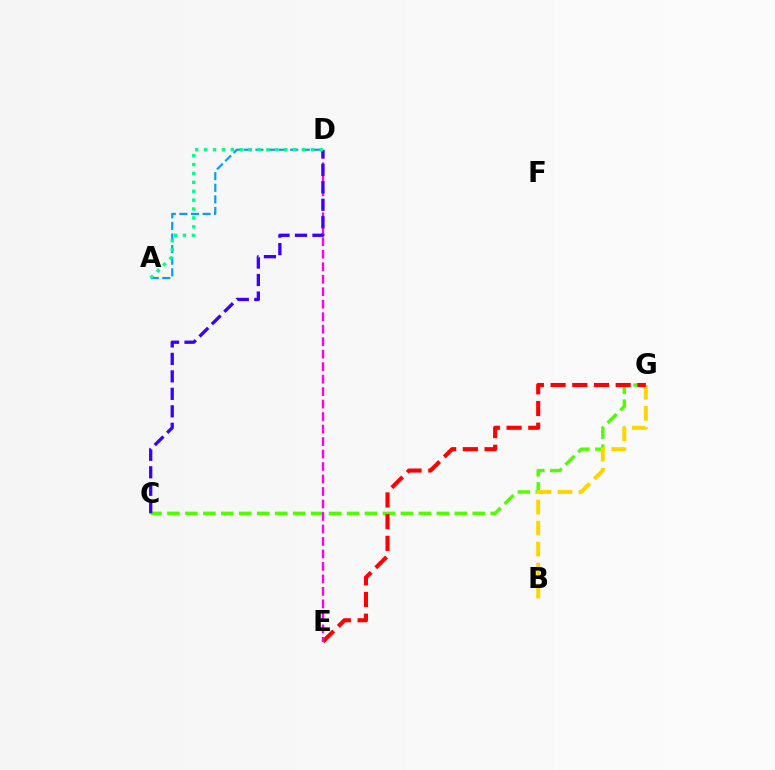{('C', 'G'): [{'color': '#4fff00', 'line_style': 'dashed', 'thickness': 2.44}], ('B', 'G'): [{'color': '#ffd500', 'line_style': 'dashed', 'thickness': 2.85}], ('E', 'G'): [{'color': '#ff0000', 'line_style': 'dashed', 'thickness': 2.95}], ('A', 'D'): [{'color': '#009eff', 'line_style': 'dashed', 'thickness': 1.58}, {'color': '#00ff86', 'line_style': 'dotted', 'thickness': 2.42}], ('D', 'E'): [{'color': '#ff00ed', 'line_style': 'dashed', 'thickness': 1.7}], ('C', 'D'): [{'color': '#3700ff', 'line_style': 'dashed', 'thickness': 2.37}]}